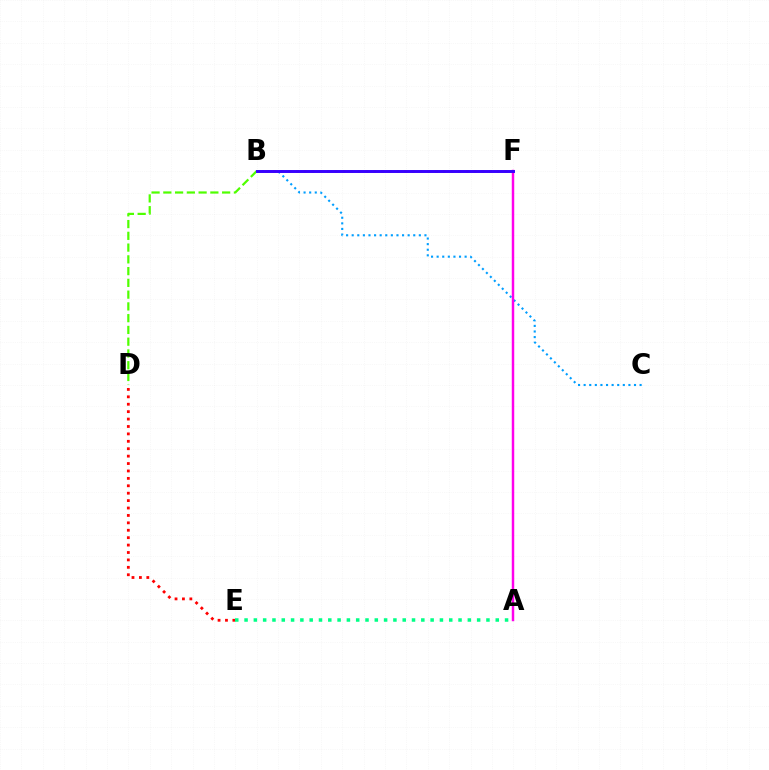{('B', 'C'): [{'color': '#009eff', 'line_style': 'dotted', 'thickness': 1.52}], ('D', 'E'): [{'color': '#ff0000', 'line_style': 'dotted', 'thickness': 2.01}], ('B', 'F'): [{'color': '#ffd500', 'line_style': 'dotted', 'thickness': 2.1}, {'color': '#3700ff', 'line_style': 'solid', 'thickness': 2.12}], ('A', 'F'): [{'color': '#ff00ed', 'line_style': 'solid', 'thickness': 1.77}], ('A', 'E'): [{'color': '#00ff86', 'line_style': 'dotted', 'thickness': 2.53}], ('B', 'D'): [{'color': '#4fff00', 'line_style': 'dashed', 'thickness': 1.6}]}